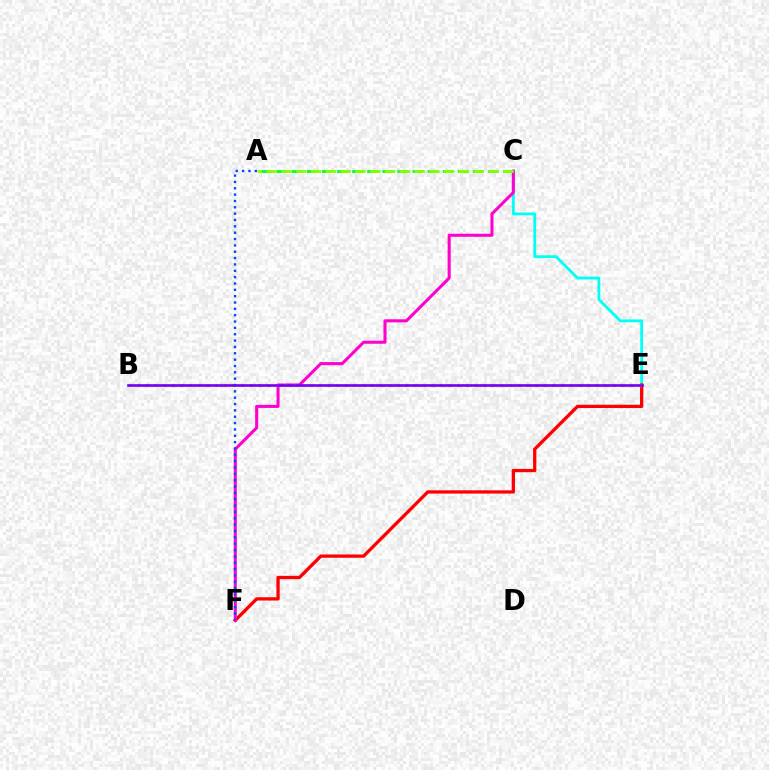{('C', 'E'): [{'color': '#00fff6', 'line_style': 'solid', 'thickness': 2.03}], ('E', 'F'): [{'color': '#ff0000', 'line_style': 'solid', 'thickness': 2.37}], ('C', 'F'): [{'color': '#ff00cf', 'line_style': 'solid', 'thickness': 2.21}], ('B', 'E'): [{'color': '#ffbd00', 'line_style': 'dotted', 'thickness': 2.35}, {'color': '#7200ff', 'line_style': 'solid', 'thickness': 1.9}], ('A', 'C'): [{'color': '#00ff39', 'line_style': 'dashed', 'thickness': 2.05}, {'color': '#84ff00', 'line_style': 'dashed', 'thickness': 2.01}], ('A', 'F'): [{'color': '#004bff', 'line_style': 'dotted', 'thickness': 1.72}]}